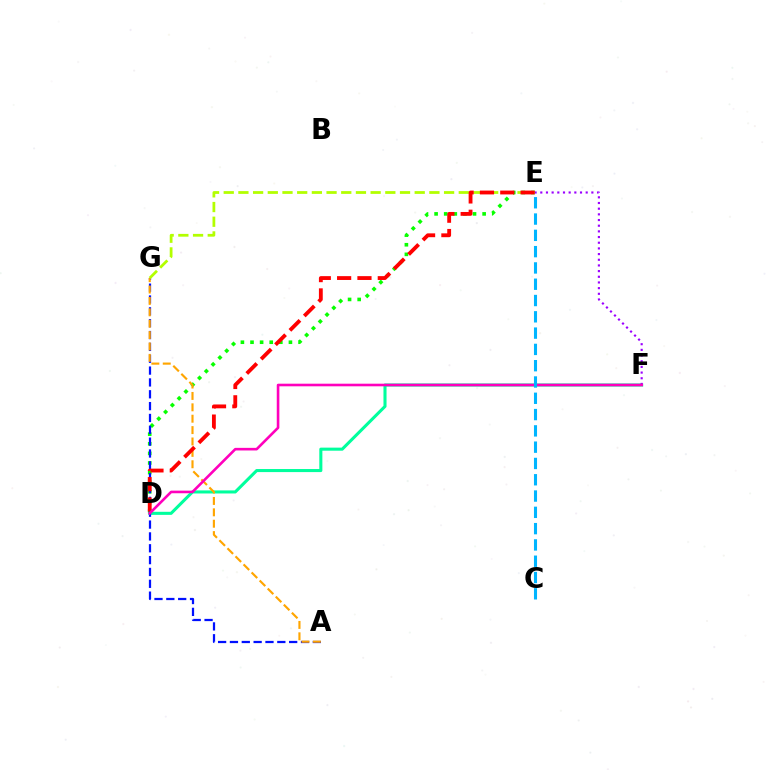{('D', 'E'): [{'color': '#08ff00', 'line_style': 'dotted', 'thickness': 2.61}, {'color': '#ff0000', 'line_style': 'dashed', 'thickness': 2.76}], ('D', 'F'): [{'color': '#00ff9d', 'line_style': 'solid', 'thickness': 2.21}, {'color': '#ff00bd', 'line_style': 'solid', 'thickness': 1.88}], ('A', 'G'): [{'color': '#0010ff', 'line_style': 'dashed', 'thickness': 1.61}, {'color': '#ffa500', 'line_style': 'dashed', 'thickness': 1.55}], ('E', 'F'): [{'color': '#9b00ff', 'line_style': 'dotted', 'thickness': 1.54}], ('E', 'G'): [{'color': '#b3ff00', 'line_style': 'dashed', 'thickness': 2.0}], ('C', 'E'): [{'color': '#00b5ff', 'line_style': 'dashed', 'thickness': 2.21}]}